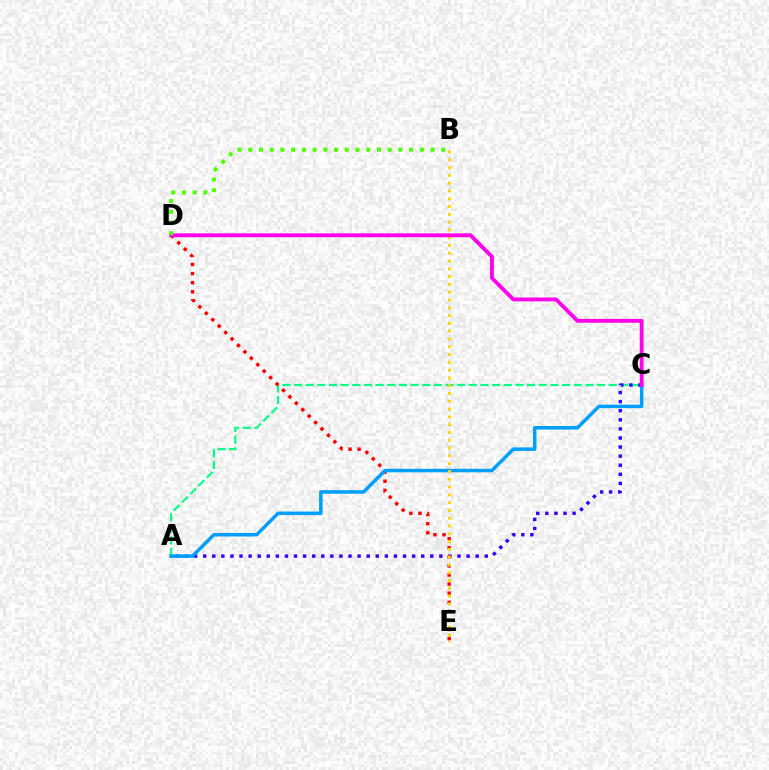{('A', 'C'): [{'color': '#00ff86', 'line_style': 'dashed', 'thickness': 1.58}, {'color': '#3700ff', 'line_style': 'dotted', 'thickness': 2.47}, {'color': '#009eff', 'line_style': 'solid', 'thickness': 2.53}], ('D', 'E'): [{'color': '#ff0000', 'line_style': 'dotted', 'thickness': 2.47}], ('B', 'E'): [{'color': '#ffd500', 'line_style': 'dotted', 'thickness': 2.12}], ('C', 'D'): [{'color': '#ff00ed', 'line_style': 'solid', 'thickness': 2.76}], ('B', 'D'): [{'color': '#4fff00', 'line_style': 'dotted', 'thickness': 2.91}]}